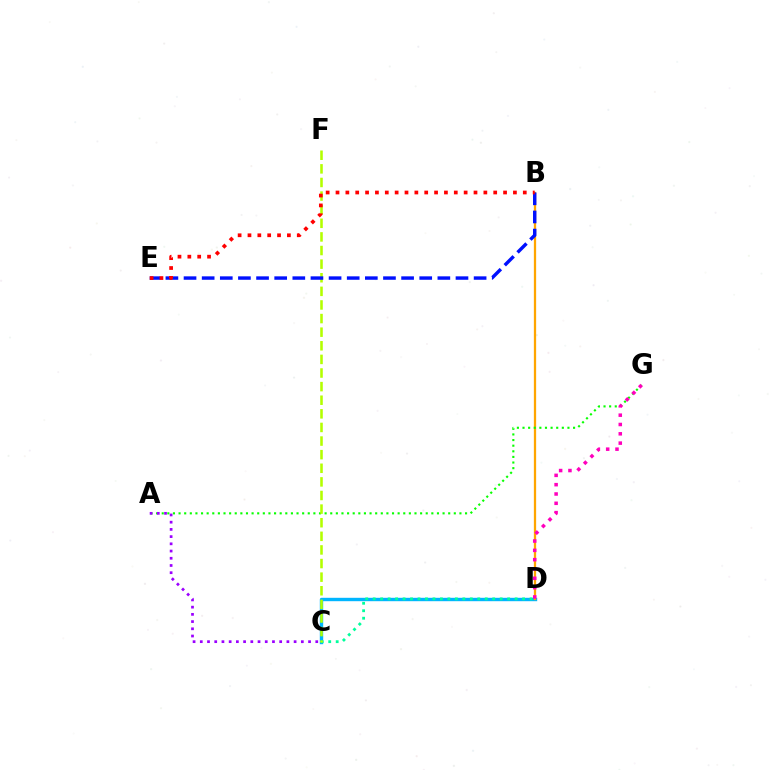{('C', 'D'): [{'color': '#00b5ff', 'line_style': 'solid', 'thickness': 2.44}, {'color': '#00ff9d', 'line_style': 'dotted', 'thickness': 2.03}], ('B', 'D'): [{'color': '#ffa500', 'line_style': 'solid', 'thickness': 1.64}], ('A', 'G'): [{'color': '#08ff00', 'line_style': 'dotted', 'thickness': 1.53}], ('D', 'G'): [{'color': '#ff00bd', 'line_style': 'dotted', 'thickness': 2.53}], ('C', 'F'): [{'color': '#b3ff00', 'line_style': 'dashed', 'thickness': 1.85}], ('B', 'E'): [{'color': '#0010ff', 'line_style': 'dashed', 'thickness': 2.46}, {'color': '#ff0000', 'line_style': 'dotted', 'thickness': 2.68}], ('A', 'C'): [{'color': '#9b00ff', 'line_style': 'dotted', 'thickness': 1.96}]}